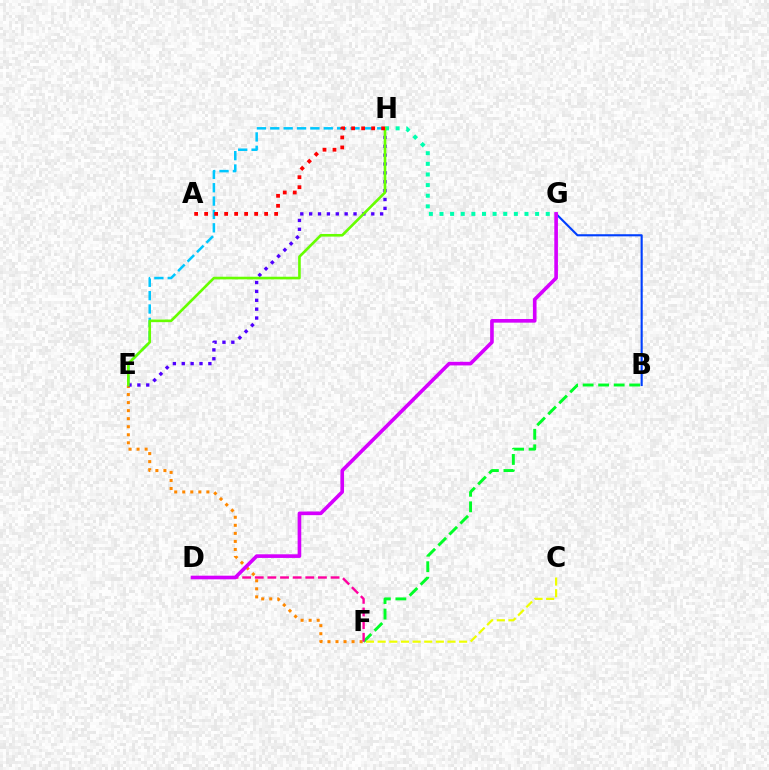{('E', 'F'): [{'color': '#ff8800', 'line_style': 'dotted', 'thickness': 2.18}], ('B', 'F'): [{'color': '#00ff27', 'line_style': 'dashed', 'thickness': 2.11}], ('D', 'F'): [{'color': '#ff00a0', 'line_style': 'dashed', 'thickness': 1.72}], ('E', 'H'): [{'color': '#00c7ff', 'line_style': 'dashed', 'thickness': 1.82}, {'color': '#4f00ff', 'line_style': 'dotted', 'thickness': 2.41}, {'color': '#66ff00', 'line_style': 'solid', 'thickness': 1.9}], ('B', 'G'): [{'color': '#003fff', 'line_style': 'solid', 'thickness': 1.53}], ('G', 'H'): [{'color': '#00ffaf', 'line_style': 'dotted', 'thickness': 2.89}], ('D', 'G'): [{'color': '#d600ff', 'line_style': 'solid', 'thickness': 2.62}], ('C', 'F'): [{'color': '#eeff00', 'line_style': 'dashed', 'thickness': 1.58}], ('A', 'H'): [{'color': '#ff0000', 'line_style': 'dotted', 'thickness': 2.72}]}